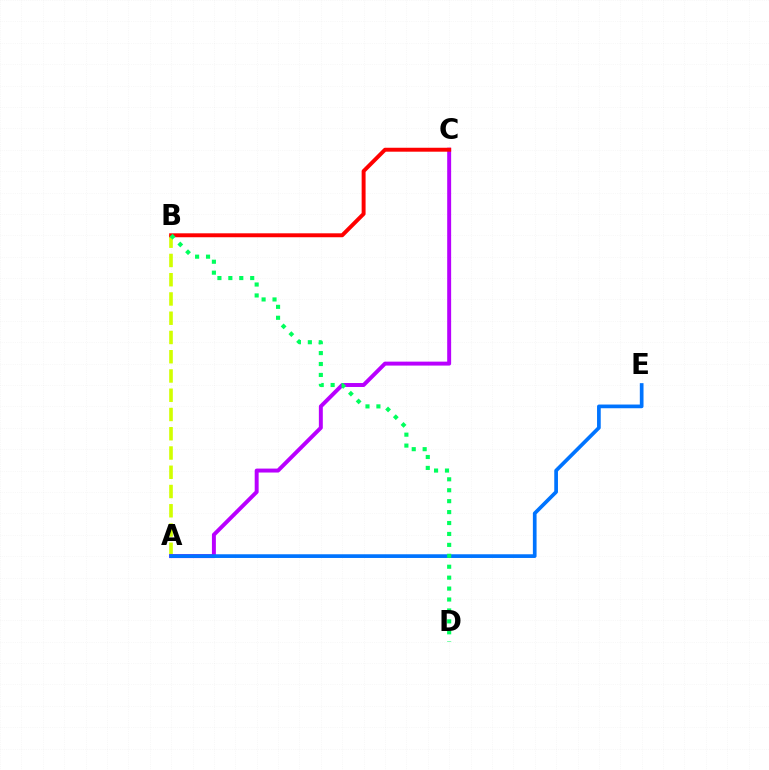{('A', 'B'): [{'color': '#d1ff00', 'line_style': 'dashed', 'thickness': 2.62}], ('A', 'C'): [{'color': '#b900ff', 'line_style': 'solid', 'thickness': 2.84}], ('B', 'C'): [{'color': '#ff0000', 'line_style': 'solid', 'thickness': 2.83}], ('A', 'E'): [{'color': '#0074ff', 'line_style': 'solid', 'thickness': 2.66}], ('B', 'D'): [{'color': '#00ff5c', 'line_style': 'dotted', 'thickness': 2.97}]}